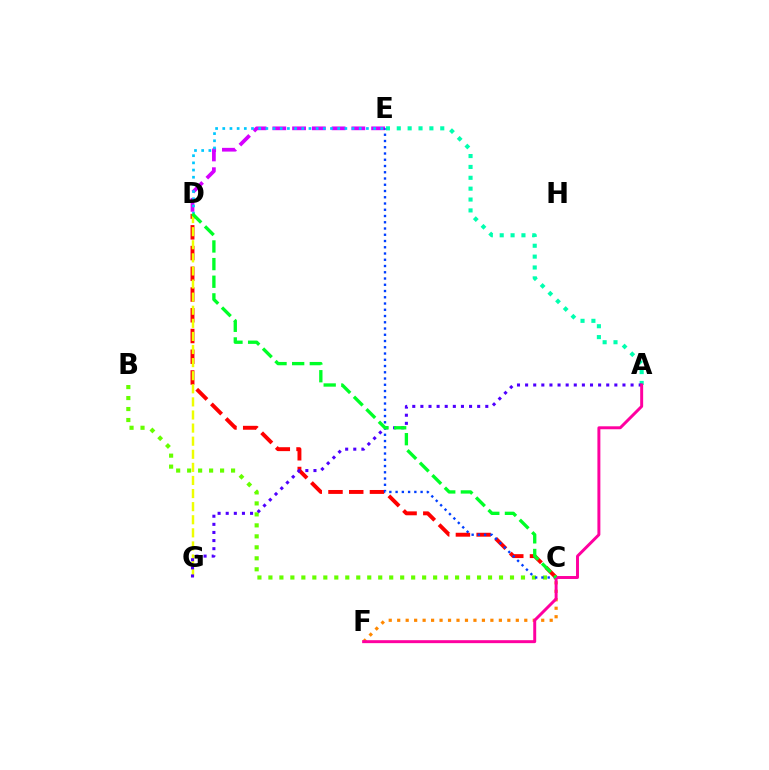{('C', 'D'): [{'color': '#ff0000', 'line_style': 'dashed', 'thickness': 2.82}, {'color': '#00ff27', 'line_style': 'dashed', 'thickness': 2.4}], ('A', 'E'): [{'color': '#00ffaf', 'line_style': 'dotted', 'thickness': 2.95}], ('C', 'F'): [{'color': '#ff8800', 'line_style': 'dotted', 'thickness': 2.3}], ('D', 'E'): [{'color': '#d600ff', 'line_style': 'dashed', 'thickness': 2.68}, {'color': '#00c7ff', 'line_style': 'dotted', 'thickness': 1.95}], ('B', 'C'): [{'color': '#66ff00', 'line_style': 'dotted', 'thickness': 2.98}], ('D', 'G'): [{'color': '#eeff00', 'line_style': 'dashed', 'thickness': 1.78}], ('A', 'G'): [{'color': '#4f00ff', 'line_style': 'dotted', 'thickness': 2.2}], ('C', 'E'): [{'color': '#003fff', 'line_style': 'dotted', 'thickness': 1.7}], ('A', 'F'): [{'color': '#ff00a0', 'line_style': 'solid', 'thickness': 2.13}]}